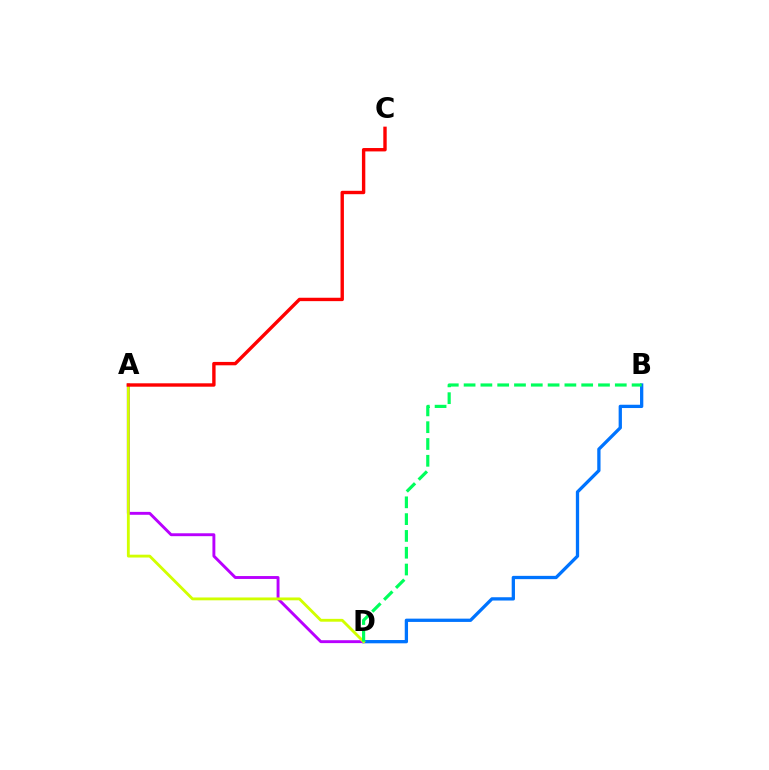{('B', 'D'): [{'color': '#0074ff', 'line_style': 'solid', 'thickness': 2.37}, {'color': '#00ff5c', 'line_style': 'dashed', 'thickness': 2.28}], ('A', 'D'): [{'color': '#b900ff', 'line_style': 'solid', 'thickness': 2.09}, {'color': '#d1ff00', 'line_style': 'solid', 'thickness': 2.05}], ('A', 'C'): [{'color': '#ff0000', 'line_style': 'solid', 'thickness': 2.44}]}